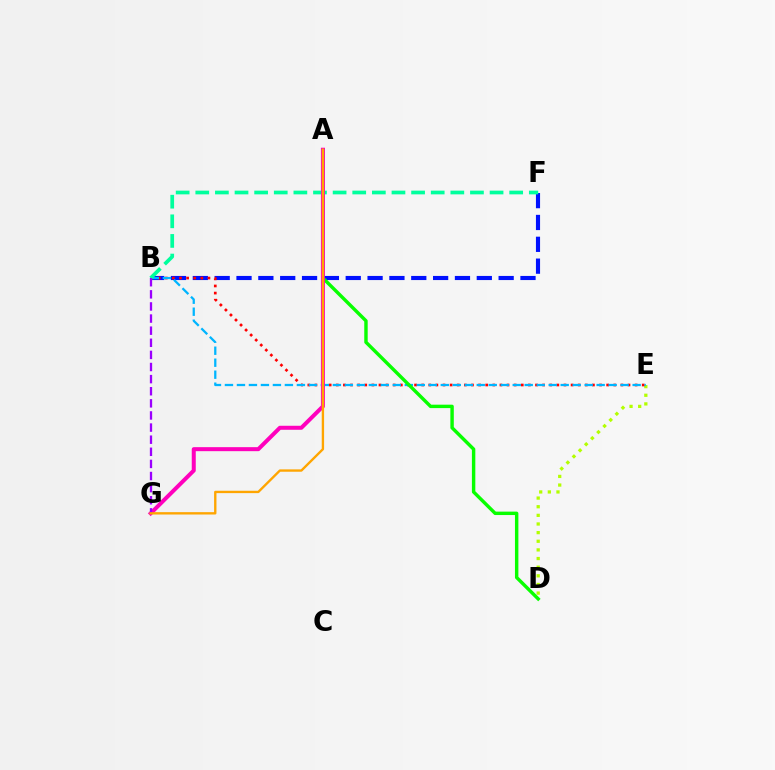{('B', 'F'): [{'color': '#0010ff', 'line_style': 'dashed', 'thickness': 2.97}, {'color': '#00ff9d', 'line_style': 'dashed', 'thickness': 2.67}], ('D', 'E'): [{'color': '#b3ff00', 'line_style': 'dotted', 'thickness': 2.35}], ('B', 'E'): [{'color': '#ff0000', 'line_style': 'dotted', 'thickness': 1.93}, {'color': '#00b5ff', 'line_style': 'dashed', 'thickness': 1.63}], ('A', 'D'): [{'color': '#08ff00', 'line_style': 'solid', 'thickness': 2.46}], ('A', 'G'): [{'color': '#ff00bd', 'line_style': 'solid', 'thickness': 2.89}, {'color': '#ffa500', 'line_style': 'solid', 'thickness': 1.7}], ('B', 'G'): [{'color': '#9b00ff', 'line_style': 'dashed', 'thickness': 1.65}]}